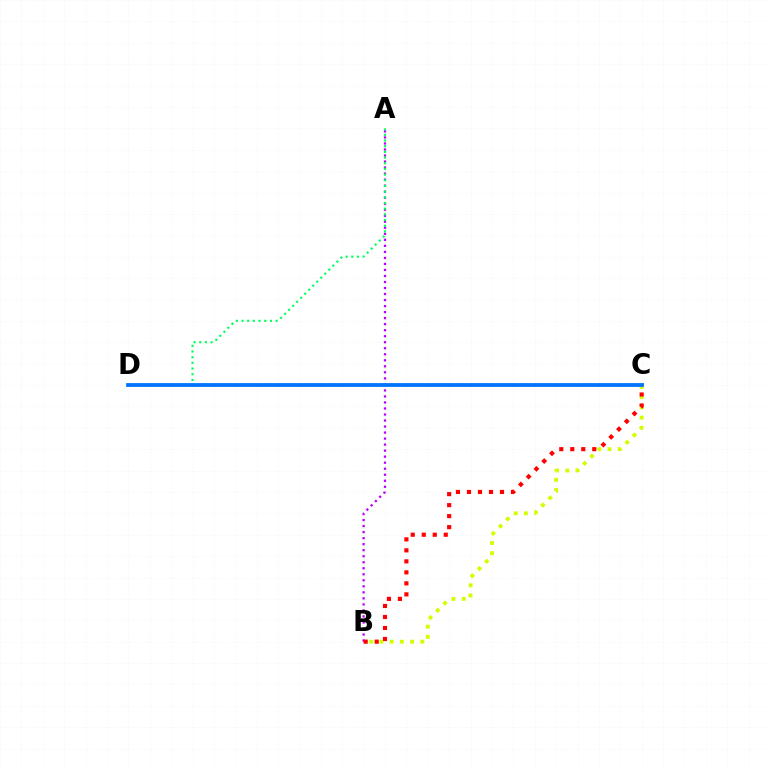{('A', 'B'): [{'color': '#b900ff', 'line_style': 'dotted', 'thickness': 1.64}], ('B', 'C'): [{'color': '#d1ff00', 'line_style': 'dotted', 'thickness': 2.78}, {'color': '#ff0000', 'line_style': 'dotted', 'thickness': 2.99}], ('A', 'D'): [{'color': '#00ff5c', 'line_style': 'dotted', 'thickness': 1.54}], ('C', 'D'): [{'color': '#0074ff', 'line_style': 'solid', 'thickness': 2.73}]}